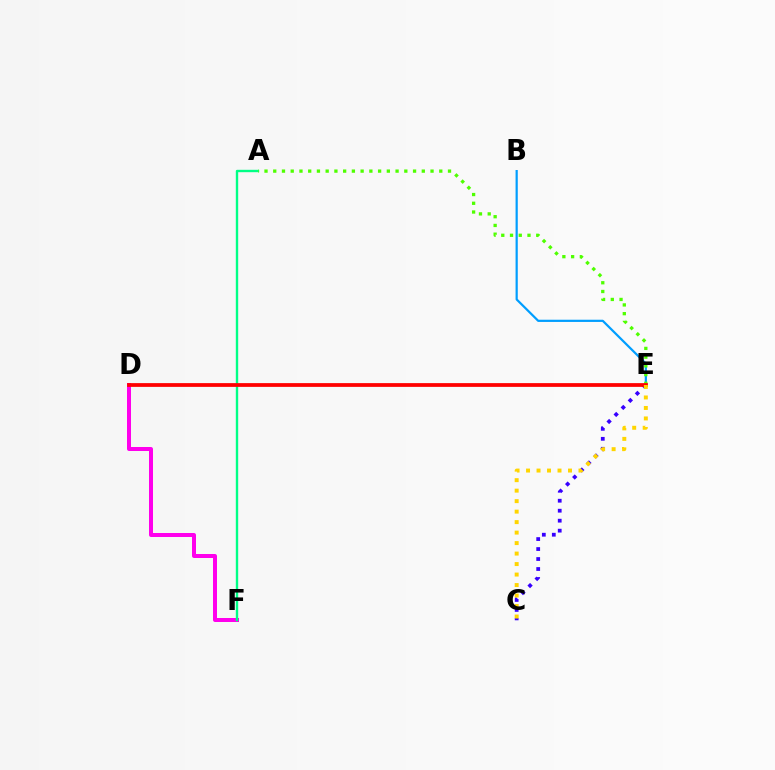{('D', 'F'): [{'color': '#ff00ed', 'line_style': 'solid', 'thickness': 2.88}], ('A', 'F'): [{'color': '#00ff86', 'line_style': 'solid', 'thickness': 1.72}], ('B', 'E'): [{'color': '#009eff', 'line_style': 'solid', 'thickness': 1.59}], ('A', 'E'): [{'color': '#4fff00', 'line_style': 'dotted', 'thickness': 2.37}], ('C', 'E'): [{'color': '#3700ff', 'line_style': 'dotted', 'thickness': 2.71}, {'color': '#ffd500', 'line_style': 'dotted', 'thickness': 2.85}], ('D', 'E'): [{'color': '#ff0000', 'line_style': 'solid', 'thickness': 2.71}]}